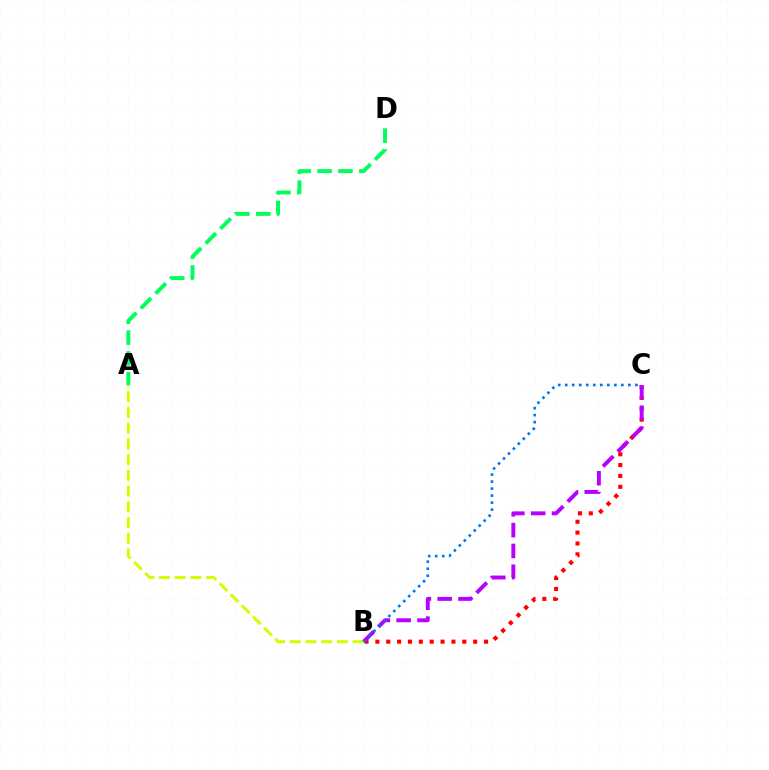{('B', 'C'): [{'color': '#ff0000', 'line_style': 'dotted', 'thickness': 2.95}, {'color': '#b900ff', 'line_style': 'dashed', 'thickness': 2.83}, {'color': '#0074ff', 'line_style': 'dotted', 'thickness': 1.91}], ('A', 'B'): [{'color': '#d1ff00', 'line_style': 'dashed', 'thickness': 2.14}], ('A', 'D'): [{'color': '#00ff5c', 'line_style': 'dashed', 'thickness': 2.83}]}